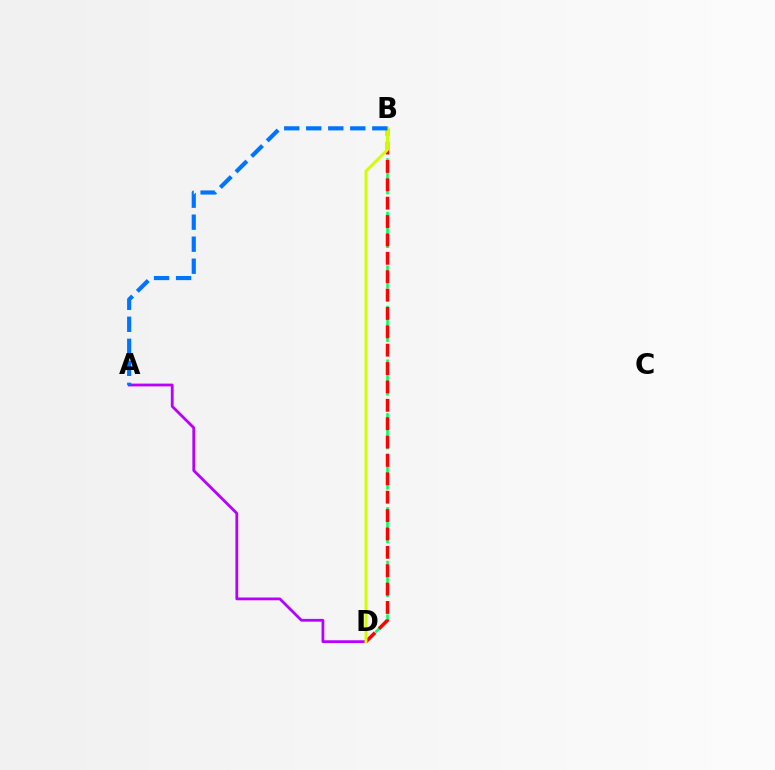{('B', 'D'): [{'color': '#00ff5c', 'line_style': 'dashed', 'thickness': 1.82}, {'color': '#ff0000', 'line_style': 'dashed', 'thickness': 2.5}, {'color': '#d1ff00', 'line_style': 'solid', 'thickness': 2.1}], ('A', 'D'): [{'color': '#b900ff', 'line_style': 'solid', 'thickness': 2.01}], ('A', 'B'): [{'color': '#0074ff', 'line_style': 'dashed', 'thickness': 2.99}]}